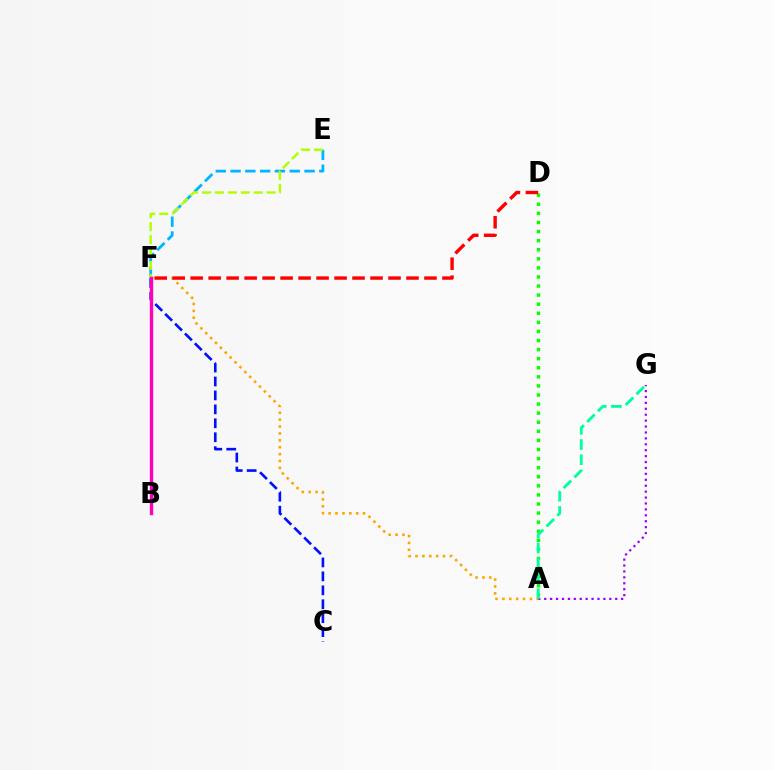{('A', 'D'): [{'color': '#08ff00', 'line_style': 'dotted', 'thickness': 2.47}], ('E', 'F'): [{'color': '#00b5ff', 'line_style': 'dashed', 'thickness': 2.01}, {'color': '#b3ff00', 'line_style': 'dashed', 'thickness': 1.75}], ('A', 'G'): [{'color': '#9b00ff', 'line_style': 'dotted', 'thickness': 1.61}, {'color': '#00ff9d', 'line_style': 'dashed', 'thickness': 2.06}], ('C', 'F'): [{'color': '#0010ff', 'line_style': 'dashed', 'thickness': 1.89}], ('A', 'F'): [{'color': '#ffa500', 'line_style': 'dotted', 'thickness': 1.87}], ('D', 'F'): [{'color': '#ff0000', 'line_style': 'dashed', 'thickness': 2.44}], ('B', 'F'): [{'color': '#ff00bd', 'line_style': 'solid', 'thickness': 2.43}]}